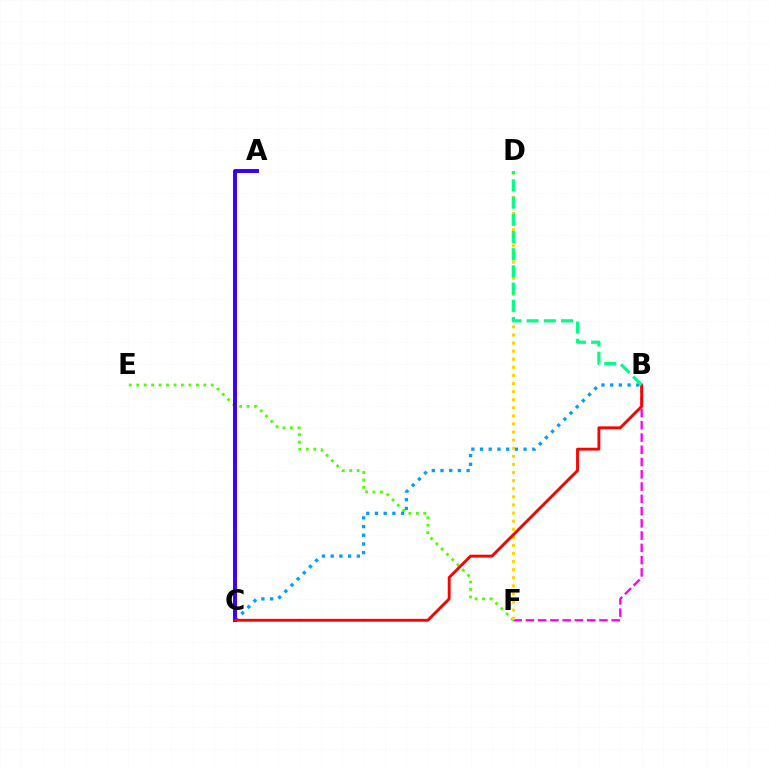{('B', 'F'): [{'color': '#ff00ed', 'line_style': 'dashed', 'thickness': 1.67}], ('E', 'F'): [{'color': '#4fff00', 'line_style': 'dotted', 'thickness': 2.03}], ('B', 'C'): [{'color': '#009eff', 'line_style': 'dotted', 'thickness': 2.37}, {'color': '#ff0000', 'line_style': 'solid', 'thickness': 2.06}], ('D', 'F'): [{'color': '#ffd500', 'line_style': 'dotted', 'thickness': 2.2}], ('A', 'C'): [{'color': '#3700ff', 'line_style': 'solid', 'thickness': 2.85}], ('B', 'D'): [{'color': '#00ff86', 'line_style': 'dashed', 'thickness': 2.33}]}